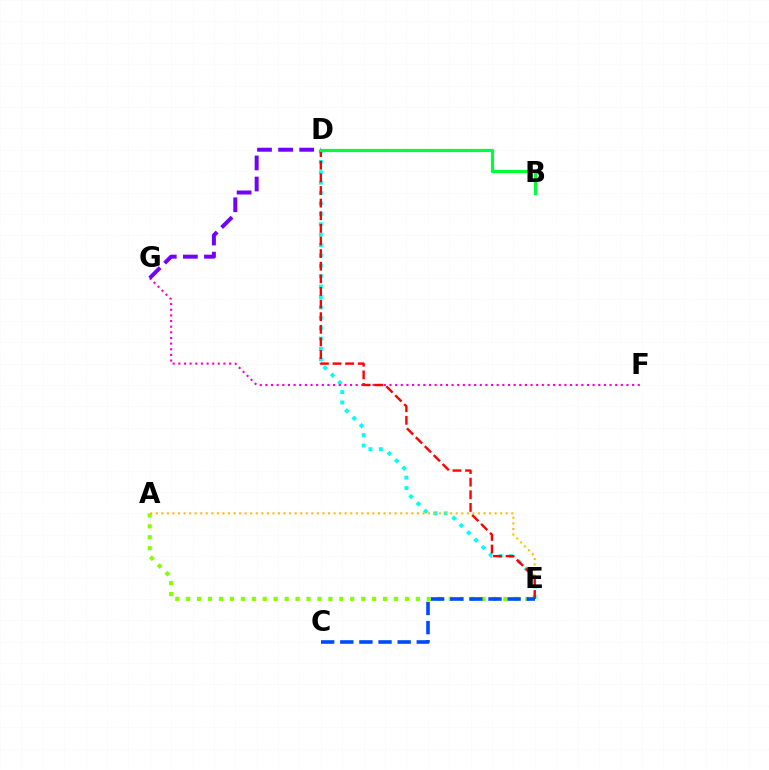{('D', 'E'): [{'color': '#00fff6', 'line_style': 'dotted', 'thickness': 2.82}, {'color': '#ff0000', 'line_style': 'dashed', 'thickness': 1.71}], ('A', 'E'): [{'color': '#84ff00', 'line_style': 'dotted', 'thickness': 2.97}, {'color': '#ffbd00', 'line_style': 'dotted', 'thickness': 1.51}], ('F', 'G'): [{'color': '#ff00cf', 'line_style': 'dotted', 'thickness': 1.53}], ('D', 'G'): [{'color': '#7200ff', 'line_style': 'dashed', 'thickness': 2.86}], ('C', 'E'): [{'color': '#004bff', 'line_style': 'dashed', 'thickness': 2.6}], ('B', 'D'): [{'color': '#00ff39', 'line_style': 'solid', 'thickness': 2.32}]}